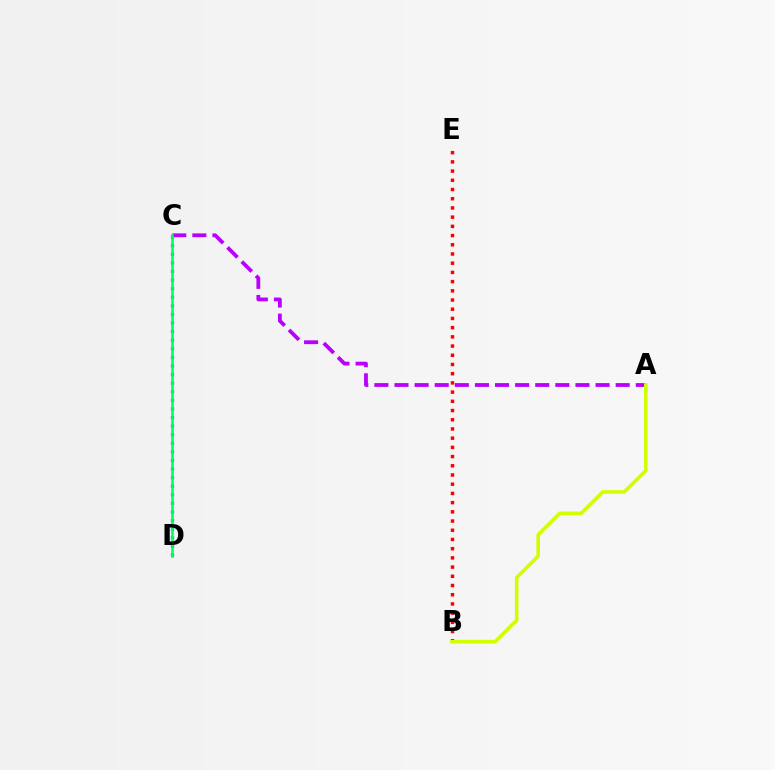{('C', 'D'): [{'color': '#0074ff', 'line_style': 'dotted', 'thickness': 2.33}, {'color': '#00ff5c', 'line_style': 'solid', 'thickness': 1.88}], ('A', 'C'): [{'color': '#b900ff', 'line_style': 'dashed', 'thickness': 2.73}], ('B', 'E'): [{'color': '#ff0000', 'line_style': 'dotted', 'thickness': 2.5}], ('A', 'B'): [{'color': '#d1ff00', 'line_style': 'solid', 'thickness': 2.59}]}